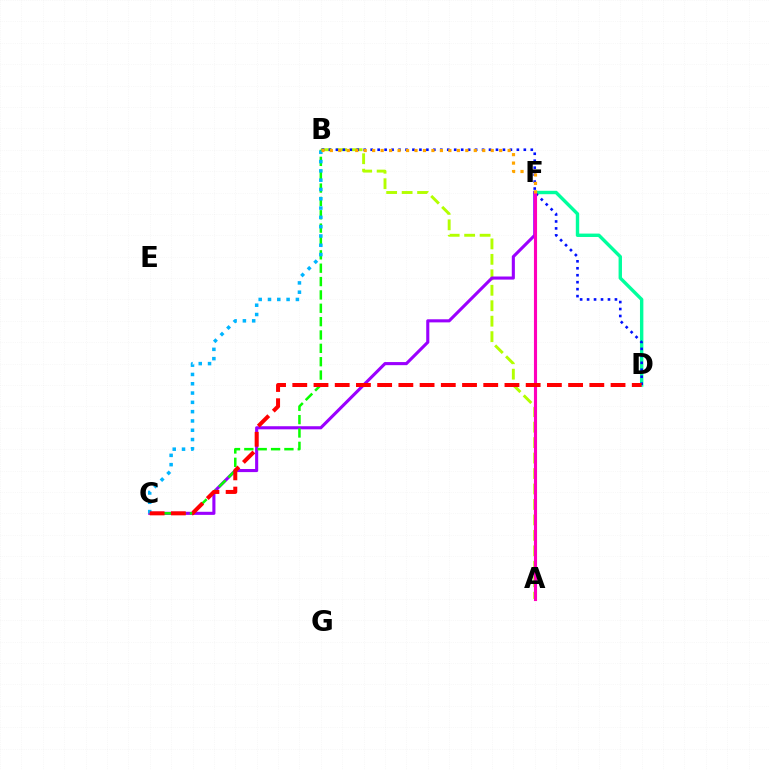{('A', 'B'): [{'color': '#b3ff00', 'line_style': 'dashed', 'thickness': 2.1}], ('D', 'F'): [{'color': '#00ff9d', 'line_style': 'solid', 'thickness': 2.45}], ('C', 'F'): [{'color': '#9b00ff', 'line_style': 'solid', 'thickness': 2.23}], ('B', 'D'): [{'color': '#0010ff', 'line_style': 'dotted', 'thickness': 1.89}], ('A', 'F'): [{'color': '#ff00bd', 'line_style': 'solid', 'thickness': 2.24}], ('B', 'C'): [{'color': '#08ff00', 'line_style': 'dashed', 'thickness': 1.81}, {'color': '#00b5ff', 'line_style': 'dotted', 'thickness': 2.53}], ('B', 'F'): [{'color': '#ffa500', 'line_style': 'dotted', 'thickness': 2.3}], ('C', 'D'): [{'color': '#ff0000', 'line_style': 'dashed', 'thickness': 2.88}]}